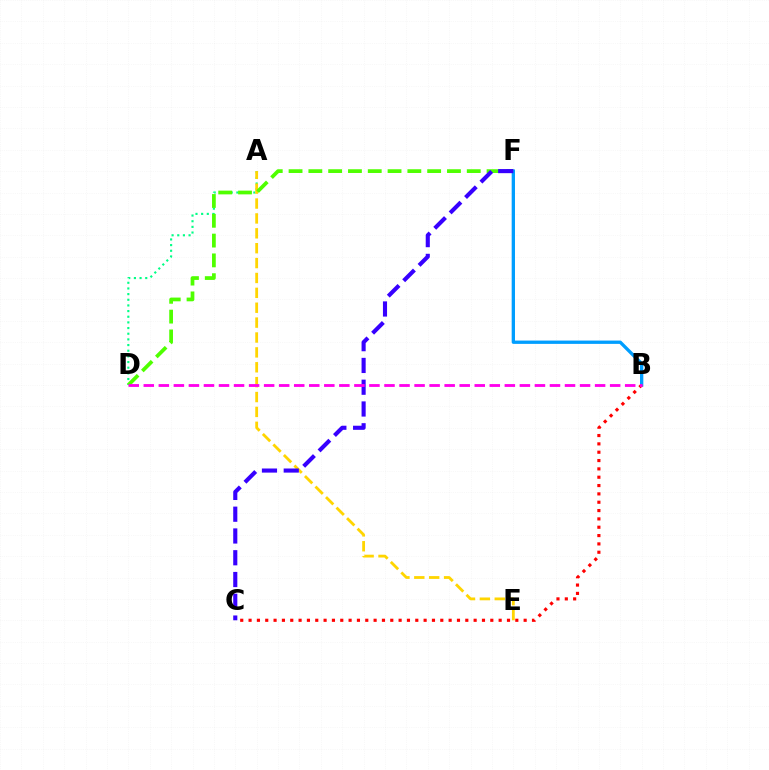{('A', 'D'): [{'color': '#00ff86', 'line_style': 'dotted', 'thickness': 1.54}], ('A', 'E'): [{'color': '#ffd500', 'line_style': 'dashed', 'thickness': 2.02}], ('D', 'F'): [{'color': '#4fff00', 'line_style': 'dashed', 'thickness': 2.69}], ('B', 'F'): [{'color': '#009eff', 'line_style': 'solid', 'thickness': 2.39}], ('B', 'C'): [{'color': '#ff0000', 'line_style': 'dotted', 'thickness': 2.26}], ('C', 'F'): [{'color': '#3700ff', 'line_style': 'dashed', 'thickness': 2.96}], ('B', 'D'): [{'color': '#ff00ed', 'line_style': 'dashed', 'thickness': 2.04}]}